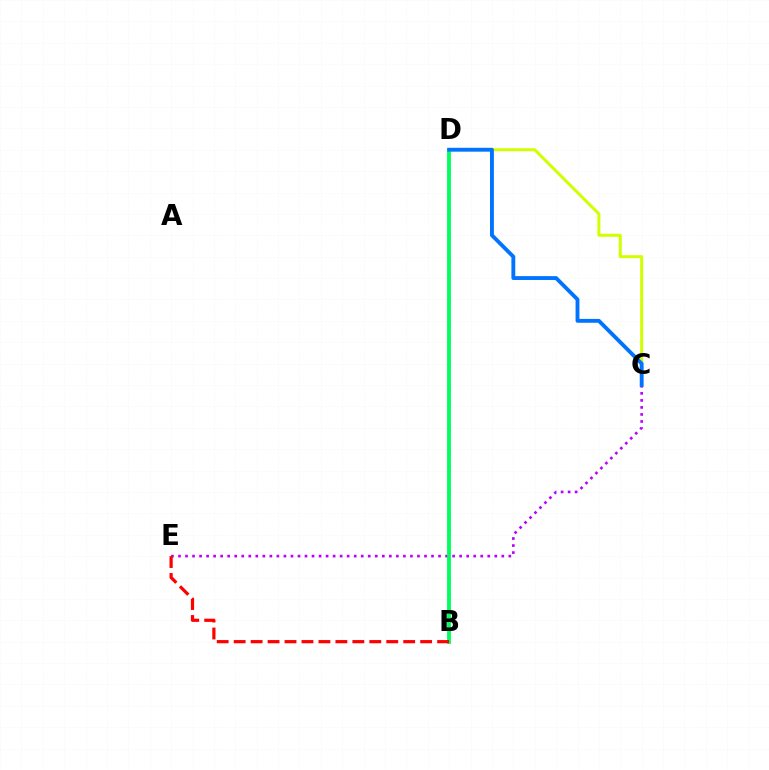{('C', 'E'): [{'color': '#b900ff', 'line_style': 'dotted', 'thickness': 1.91}], ('B', 'D'): [{'color': '#00ff5c', 'line_style': 'solid', 'thickness': 2.78}], ('B', 'E'): [{'color': '#ff0000', 'line_style': 'dashed', 'thickness': 2.3}], ('C', 'D'): [{'color': '#d1ff00', 'line_style': 'solid', 'thickness': 2.16}, {'color': '#0074ff', 'line_style': 'solid', 'thickness': 2.78}]}